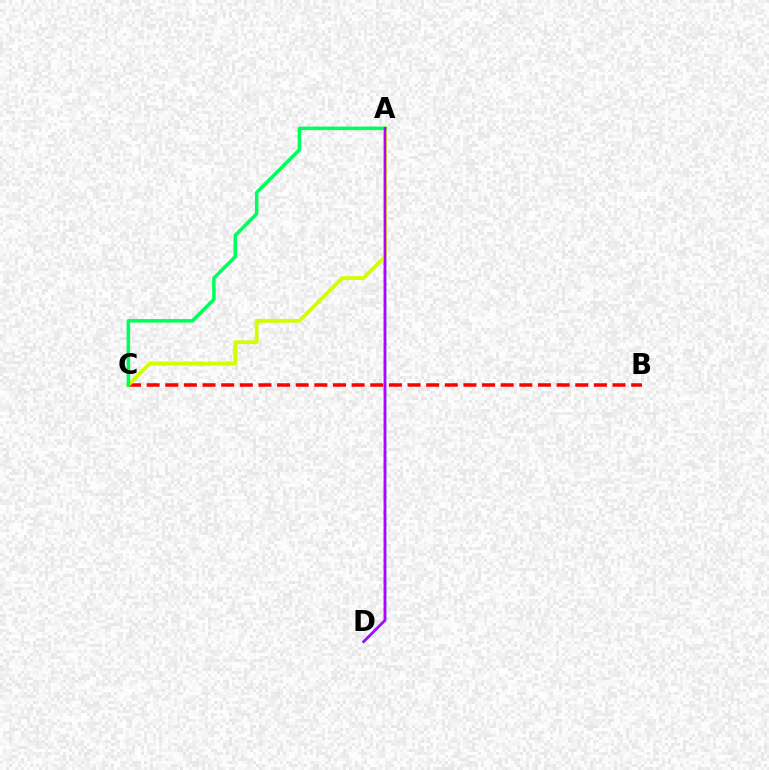{('B', 'C'): [{'color': '#ff0000', 'line_style': 'dashed', 'thickness': 2.53}], ('A', 'D'): [{'color': '#0074ff', 'line_style': 'solid', 'thickness': 1.85}, {'color': '#b900ff', 'line_style': 'solid', 'thickness': 1.79}], ('A', 'C'): [{'color': '#d1ff00', 'line_style': 'solid', 'thickness': 2.75}, {'color': '#00ff5c', 'line_style': 'solid', 'thickness': 2.55}]}